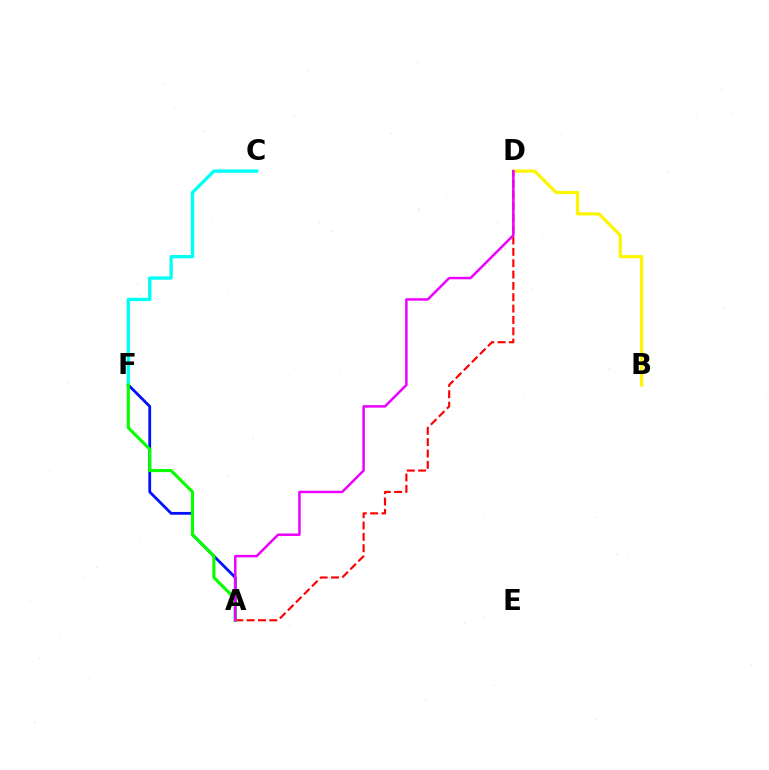{('B', 'D'): [{'color': '#fcf500', 'line_style': 'solid', 'thickness': 2.3}], ('A', 'F'): [{'color': '#0010ff', 'line_style': 'solid', 'thickness': 2.0}, {'color': '#08ff00', 'line_style': 'solid', 'thickness': 2.24}], ('C', 'F'): [{'color': '#00fff6', 'line_style': 'solid', 'thickness': 2.4}], ('A', 'D'): [{'color': '#ff0000', 'line_style': 'dashed', 'thickness': 1.54}, {'color': '#ee00ff', 'line_style': 'solid', 'thickness': 1.79}]}